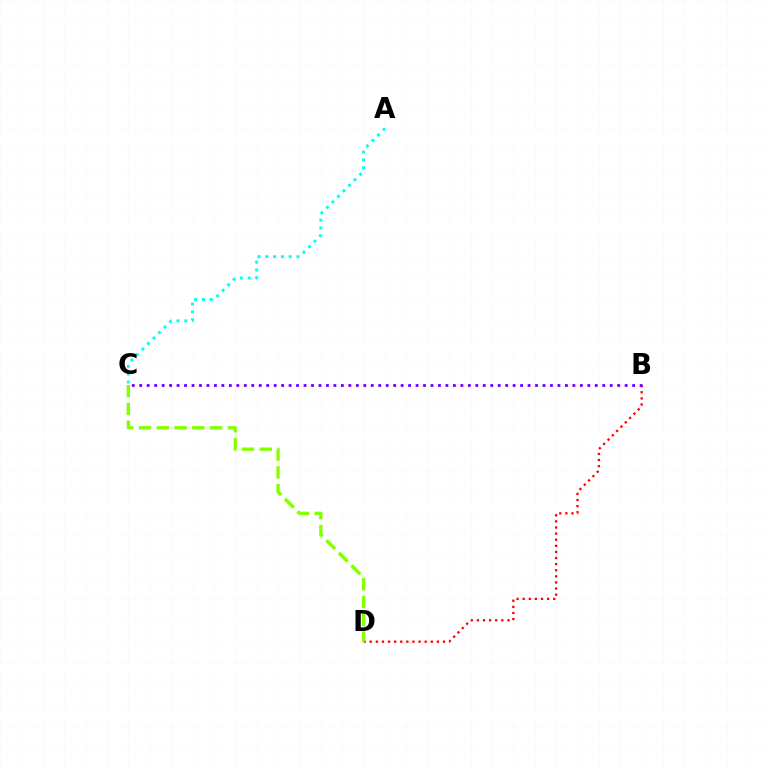{('B', 'D'): [{'color': '#ff0000', 'line_style': 'dotted', 'thickness': 1.66}], ('C', 'D'): [{'color': '#84ff00', 'line_style': 'dashed', 'thickness': 2.41}], ('B', 'C'): [{'color': '#7200ff', 'line_style': 'dotted', 'thickness': 2.03}], ('A', 'C'): [{'color': '#00fff6', 'line_style': 'dotted', 'thickness': 2.12}]}